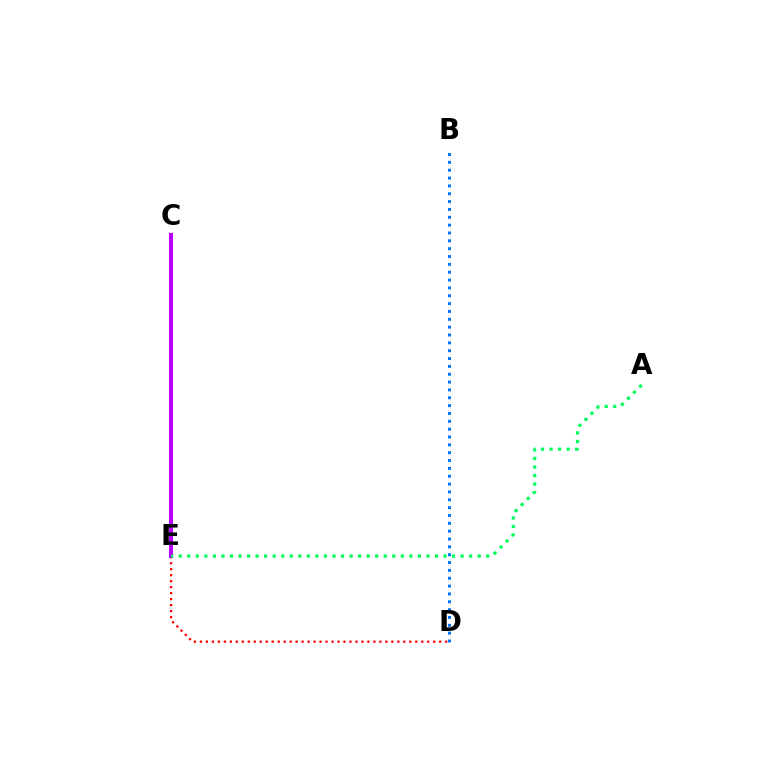{('D', 'E'): [{'color': '#ff0000', 'line_style': 'dotted', 'thickness': 1.63}], ('B', 'D'): [{'color': '#0074ff', 'line_style': 'dotted', 'thickness': 2.13}], ('C', 'E'): [{'color': '#d1ff00', 'line_style': 'dashed', 'thickness': 1.68}, {'color': '#b900ff', 'line_style': 'solid', 'thickness': 2.93}], ('A', 'E'): [{'color': '#00ff5c', 'line_style': 'dotted', 'thickness': 2.32}]}